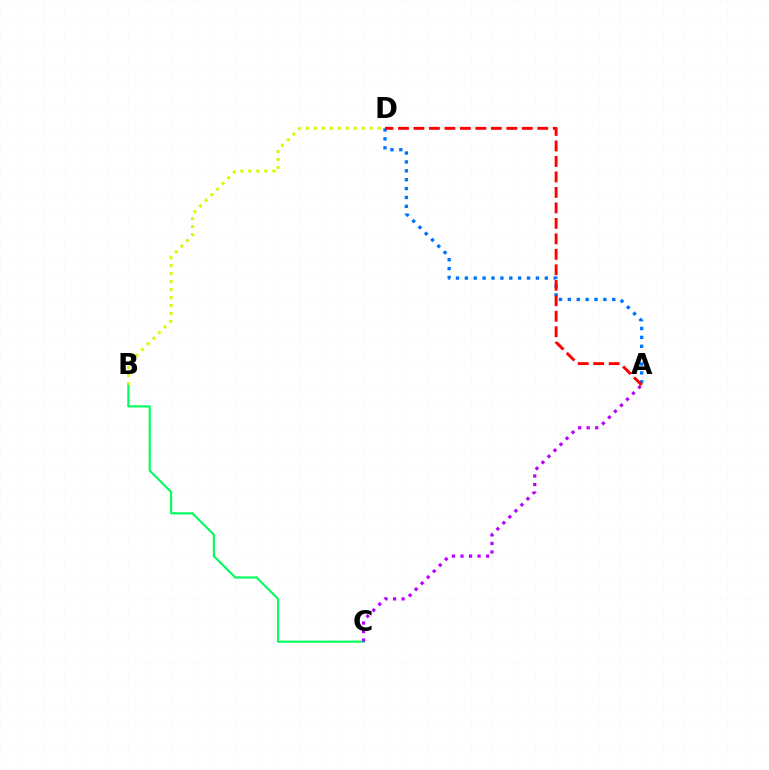{('B', 'C'): [{'color': '#00ff5c', 'line_style': 'solid', 'thickness': 1.54}], ('B', 'D'): [{'color': '#d1ff00', 'line_style': 'dotted', 'thickness': 2.17}], ('A', 'D'): [{'color': '#0074ff', 'line_style': 'dotted', 'thickness': 2.41}, {'color': '#ff0000', 'line_style': 'dashed', 'thickness': 2.1}], ('A', 'C'): [{'color': '#b900ff', 'line_style': 'dotted', 'thickness': 2.31}]}